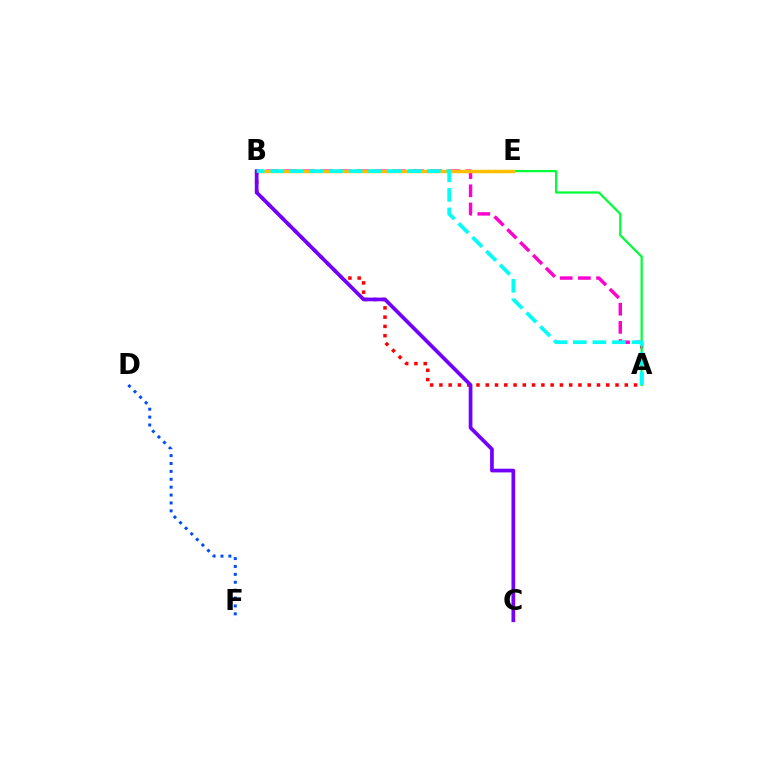{('B', 'E'): [{'color': '#84ff00', 'line_style': 'dotted', 'thickness': 1.55}, {'color': '#ffbd00', 'line_style': 'solid', 'thickness': 2.49}], ('A', 'B'): [{'color': '#ff00cf', 'line_style': 'dashed', 'thickness': 2.47}, {'color': '#ff0000', 'line_style': 'dotted', 'thickness': 2.52}, {'color': '#00fff6', 'line_style': 'dashed', 'thickness': 2.66}], ('A', 'E'): [{'color': '#00ff39', 'line_style': 'solid', 'thickness': 1.62}], ('D', 'F'): [{'color': '#004bff', 'line_style': 'dotted', 'thickness': 2.14}], ('B', 'C'): [{'color': '#7200ff', 'line_style': 'solid', 'thickness': 2.67}]}